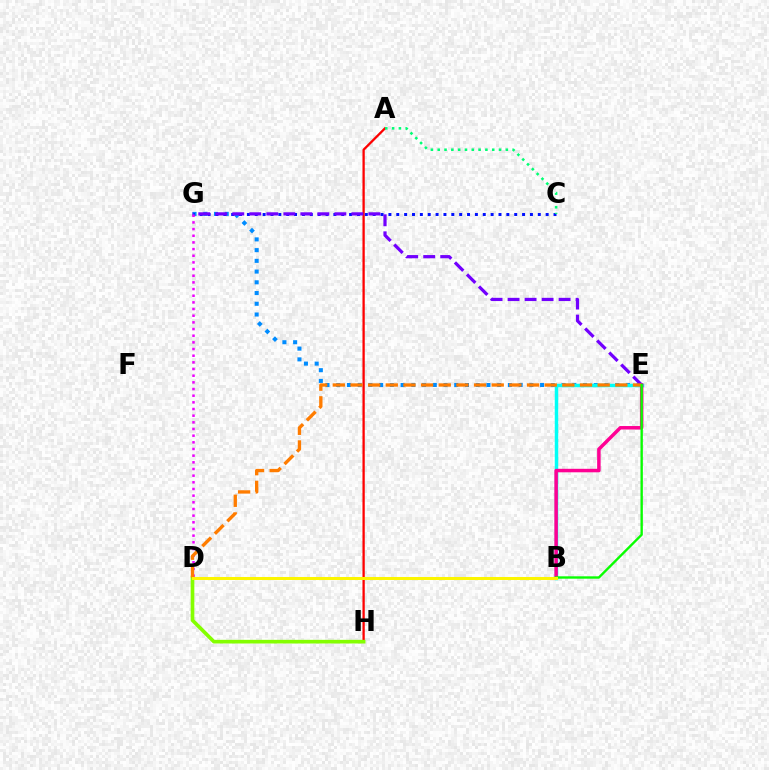{('E', 'G'): [{'color': '#008cff', 'line_style': 'dotted', 'thickness': 2.92}, {'color': '#7200ff', 'line_style': 'dashed', 'thickness': 2.31}], ('B', 'E'): [{'color': '#00fff6', 'line_style': 'solid', 'thickness': 2.51}, {'color': '#ff0094', 'line_style': 'solid', 'thickness': 2.52}, {'color': '#08ff00', 'line_style': 'solid', 'thickness': 1.71}], ('A', 'H'): [{'color': '#ff0000', 'line_style': 'solid', 'thickness': 1.65}], ('C', 'G'): [{'color': '#0010ff', 'line_style': 'dotted', 'thickness': 2.14}], ('A', 'C'): [{'color': '#00ff74', 'line_style': 'dotted', 'thickness': 1.85}], ('D', 'H'): [{'color': '#84ff00', 'line_style': 'solid', 'thickness': 2.64}], ('D', 'G'): [{'color': '#ee00ff', 'line_style': 'dotted', 'thickness': 1.81}], ('D', 'E'): [{'color': '#ff7c00', 'line_style': 'dashed', 'thickness': 2.4}], ('B', 'D'): [{'color': '#fcf500', 'line_style': 'solid', 'thickness': 2.18}]}